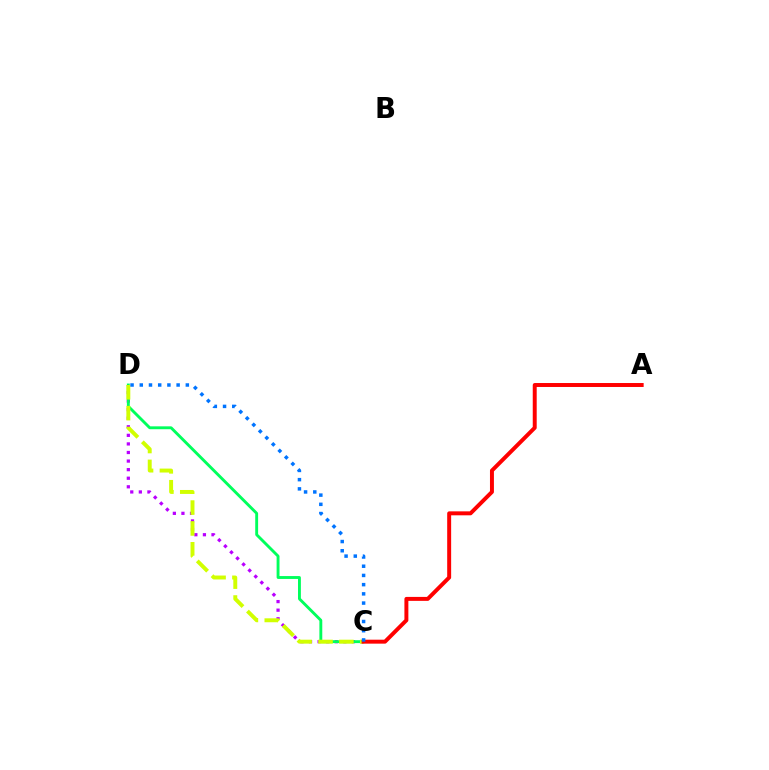{('C', 'D'): [{'color': '#b900ff', 'line_style': 'dotted', 'thickness': 2.33}, {'color': '#00ff5c', 'line_style': 'solid', 'thickness': 2.08}, {'color': '#d1ff00', 'line_style': 'dashed', 'thickness': 2.83}, {'color': '#0074ff', 'line_style': 'dotted', 'thickness': 2.5}], ('A', 'C'): [{'color': '#ff0000', 'line_style': 'solid', 'thickness': 2.85}]}